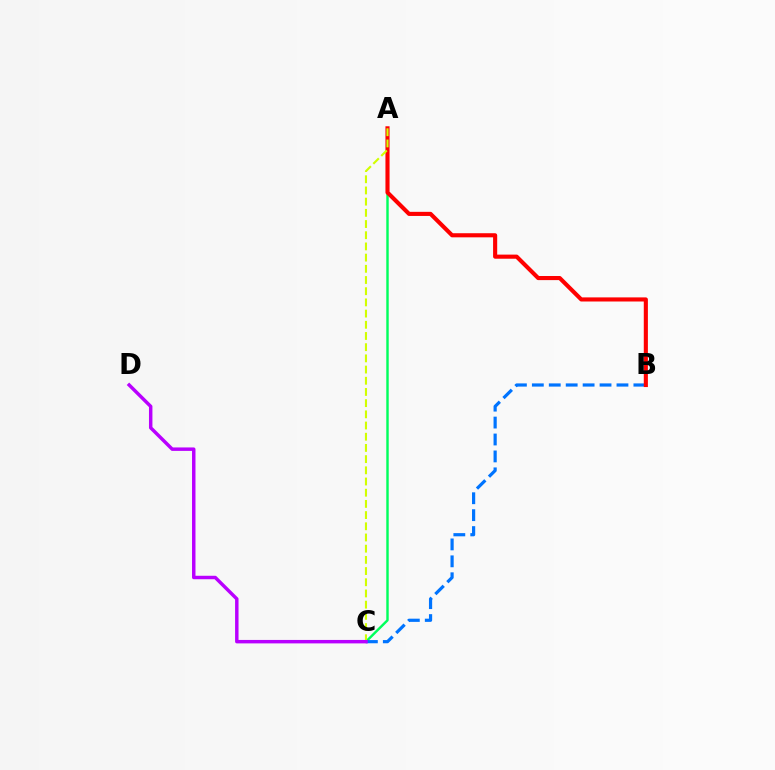{('A', 'C'): [{'color': '#00ff5c', 'line_style': 'solid', 'thickness': 1.75}, {'color': '#d1ff00', 'line_style': 'dashed', 'thickness': 1.52}], ('B', 'C'): [{'color': '#0074ff', 'line_style': 'dashed', 'thickness': 2.3}], ('A', 'B'): [{'color': '#ff0000', 'line_style': 'solid', 'thickness': 2.96}], ('C', 'D'): [{'color': '#b900ff', 'line_style': 'solid', 'thickness': 2.48}]}